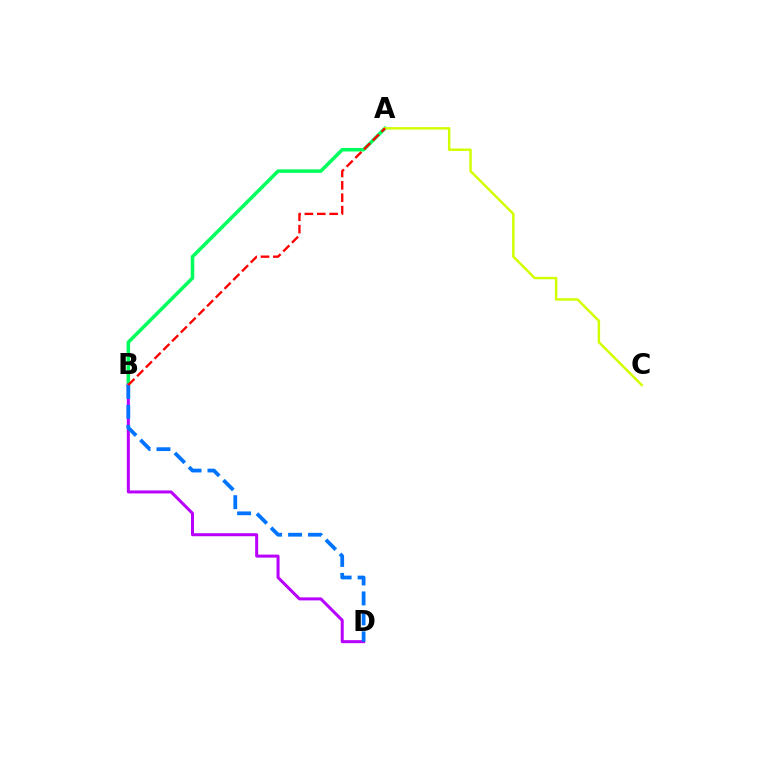{('A', 'B'): [{'color': '#00ff5c', 'line_style': 'solid', 'thickness': 2.53}, {'color': '#ff0000', 'line_style': 'dashed', 'thickness': 1.68}], ('B', 'D'): [{'color': '#b900ff', 'line_style': 'solid', 'thickness': 2.17}, {'color': '#0074ff', 'line_style': 'dashed', 'thickness': 2.71}], ('A', 'C'): [{'color': '#d1ff00', 'line_style': 'solid', 'thickness': 1.77}]}